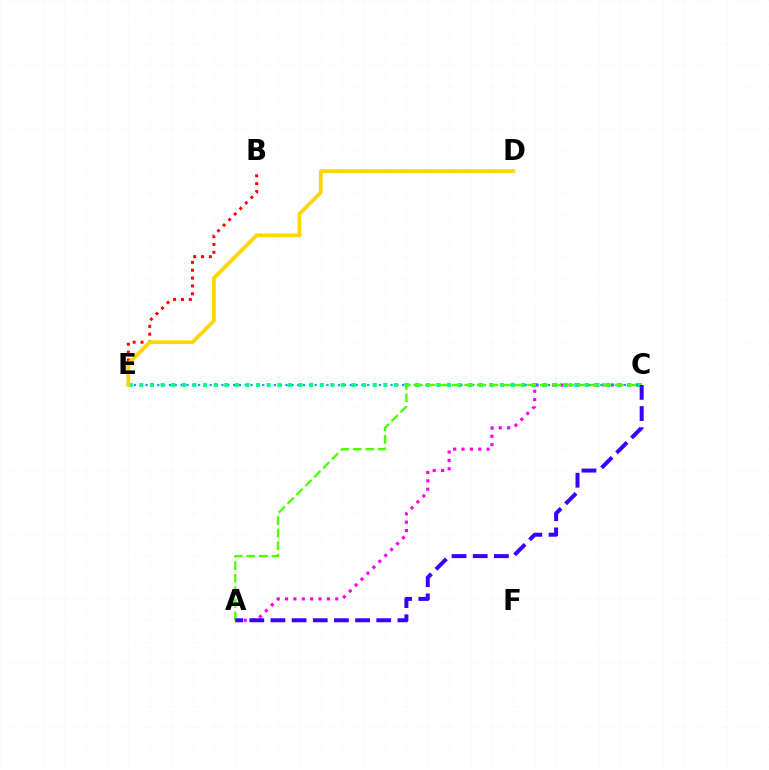{('B', 'E'): [{'color': '#ff0000', 'line_style': 'dotted', 'thickness': 2.13}], ('A', 'C'): [{'color': '#ff00ed', 'line_style': 'dotted', 'thickness': 2.27}, {'color': '#4fff00', 'line_style': 'dashed', 'thickness': 1.71}, {'color': '#3700ff', 'line_style': 'dashed', 'thickness': 2.87}], ('C', 'E'): [{'color': '#009eff', 'line_style': 'dotted', 'thickness': 1.58}, {'color': '#00ff86', 'line_style': 'dotted', 'thickness': 2.88}], ('D', 'E'): [{'color': '#ffd500', 'line_style': 'solid', 'thickness': 2.69}]}